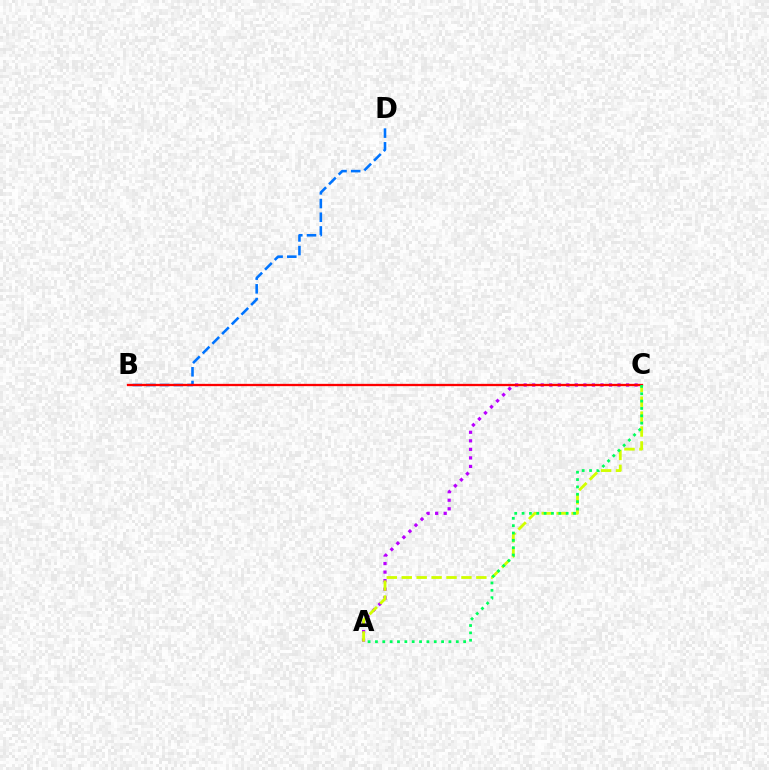{('A', 'C'): [{'color': '#b900ff', 'line_style': 'dotted', 'thickness': 2.32}, {'color': '#d1ff00', 'line_style': 'dashed', 'thickness': 2.03}, {'color': '#00ff5c', 'line_style': 'dotted', 'thickness': 2.0}], ('B', 'D'): [{'color': '#0074ff', 'line_style': 'dashed', 'thickness': 1.86}], ('B', 'C'): [{'color': '#ff0000', 'line_style': 'solid', 'thickness': 1.65}]}